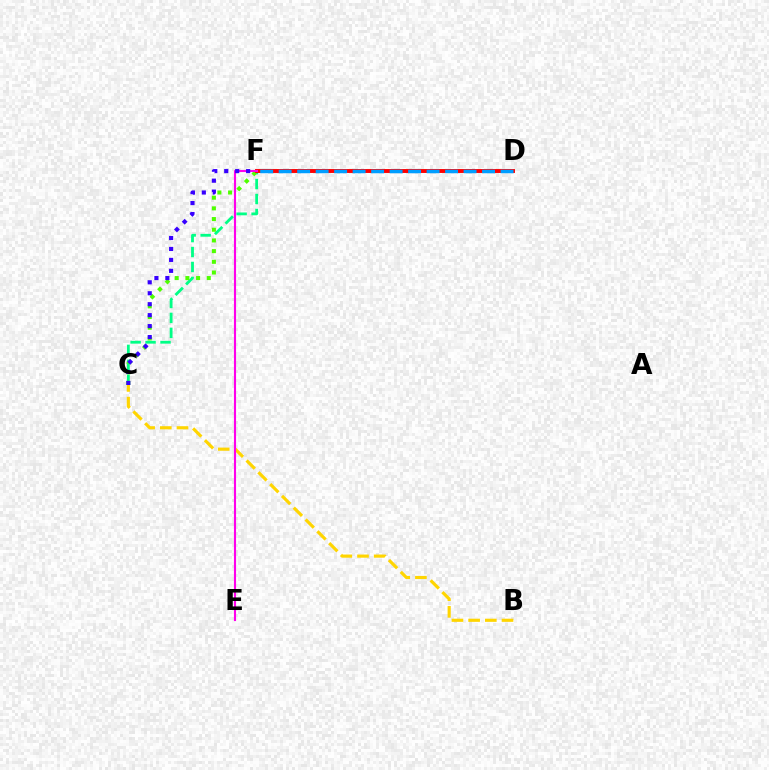{('C', 'F'): [{'color': '#00ff86', 'line_style': 'dashed', 'thickness': 2.03}, {'color': '#4fff00', 'line_style': 'dotted', 'thickness': 2.9}, {'color': '#3700ff', 'line_style': 'dotted', 'thickness': 2.97}], ('D', 'F'): [{'color': '#ff0000', 'line_style': 'solid', 'thickness': 2.81}, {'color': '#009eff', 'line_style': 'dashed', 'thickness': 2.51}], ('B', 'C'): [{'color': '#ffd500', 'line_style': 'dashed', 'thickness': 2.27}], ('E', 'F'): [{'color': '#ff00ed', 'line_style': 'solid', 'thickness': 1.53}]}